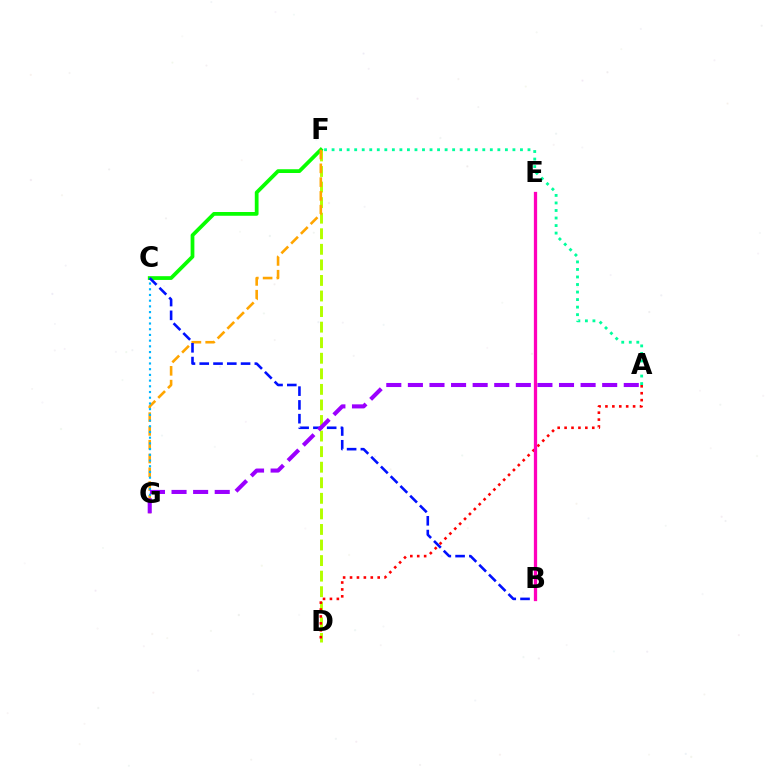{('D', 'F'): [{'color': '#b3ff00', 'line_style': 'dashed', 'thickness': 2.11}], ('C', 'F'): [{'color': '#08ff00', 'line_style': 'solid', 'thickness': 2.7}], ('F', 'G'): [{'color': '#ffa500', 'line_style': 'dashed', 'thickness': 1.87}], ('C', 'G'): [{'color': '#00b5ff', 'line_style': 'dotted', 'thickness': 1.55}], ('B', 'C'): [{'color': '#0010ff', 'line_style': 'dashed', 'thickness': 1.87}], ('A', 'D'): [{'color': '#ff0000', 'line_style': 'dotted', 'thickness': 1.88}], ('A', 'F'): [{'color': '#00ff9d', 'line_style': 'dotted', 'thickness': 2.05}], ('A', 'G'): [{'color': '#9b00ff', 'line_style': 'dashed', 'thickness': 2.93}], ('B', 'E'): [{'color': '#ff00bd', 'line_style': 'solid', 'thickness': 2.36}]}